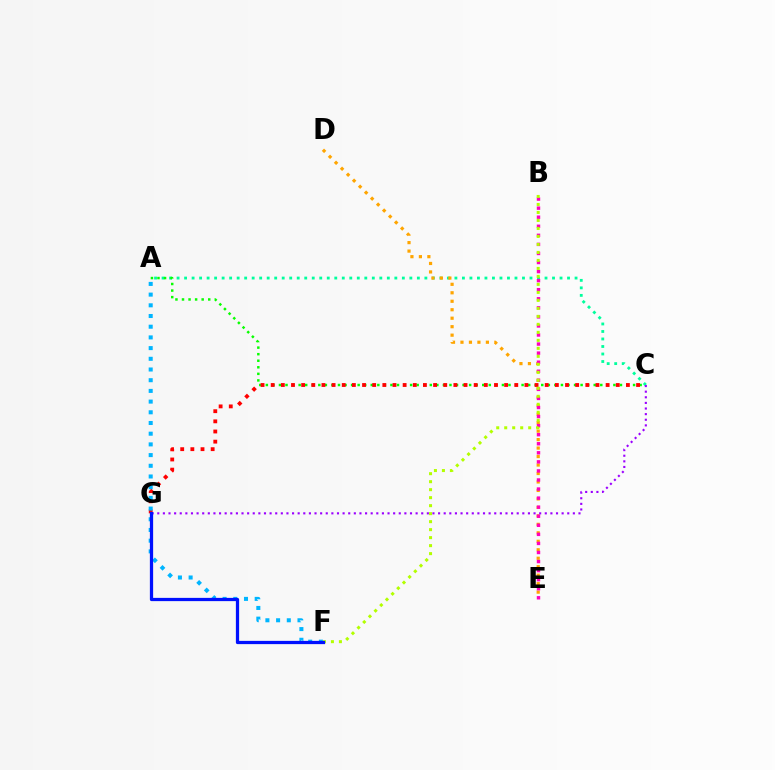{('A', 'C'): [{'color': '#00ff9d', 'line_style': 'dotted', 'thickness': 2.04}, {'color': '#08ff00', 'line_style': 'dotted', 'thickness': 1.78}], ('D', 'E'): [{'color': '#ffa500', 'line_style': 'dotted', 'thickness': 2.3}], ('C', 'G'): [{'color': '#ff0000', 'line_style': 'dotted', 'thickness': 2.76}, {'color': '#9b00ff', 'line_style': 'dotted', 'thickness': 1.53}], ('A', 'F'): [{'color': '#00b5ff', 'line_style': 'dotted', 'thickness': 2.91}], ('B', 'E'): [{'color': '#ff00bd', 'line_style': 'dotted', 'thickness': 2.46}], ('B', 'F'): [{'color': '#b3ff00', 'line_style': 'dotted', 'thickness': 2.17}], ('F', 'G'): [{'color': '#0010ff', 'line_style': 'solid', 'thickness': 2.34}]}